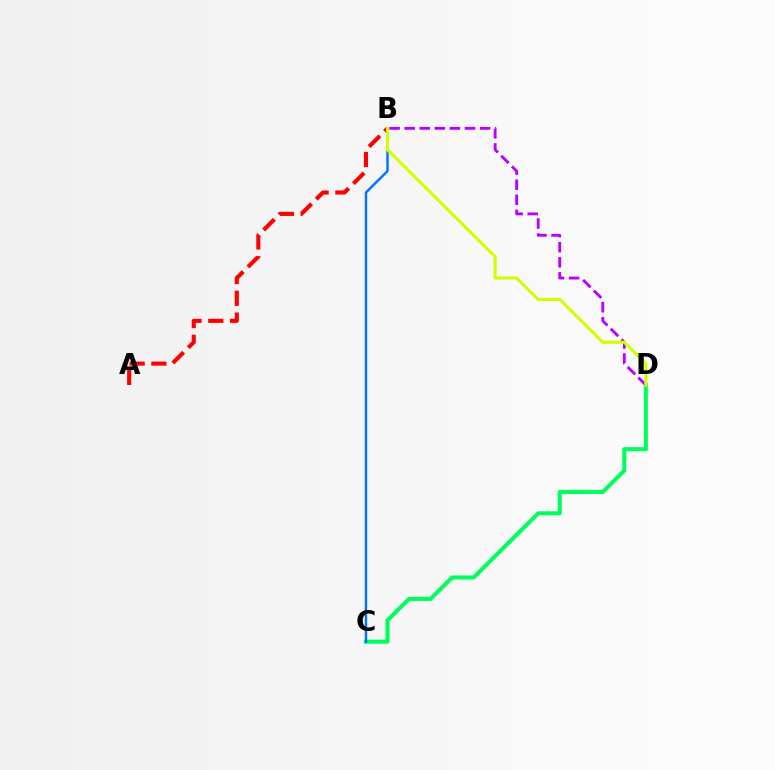{('C', 'D'): [{'color': '#00ff5c', 'line_style': 'solid', 'thickness': 2.93}], ('A', 'B'): [{'color': '#ff0000', 'line_style': 'dashed', 'thickness': 2.96}], ('B', 'C'): [{'color': '#0074ff', 'line_style': 'solid', 'thickness': 1.76}], ('B', 'D'): [{'color': '#b900ff', 'line_style': 'dashed', 'thickness': 2.05}, {'color': '#d1ff00', 'line_style': 'solid', 'thickness': 2.22}]}